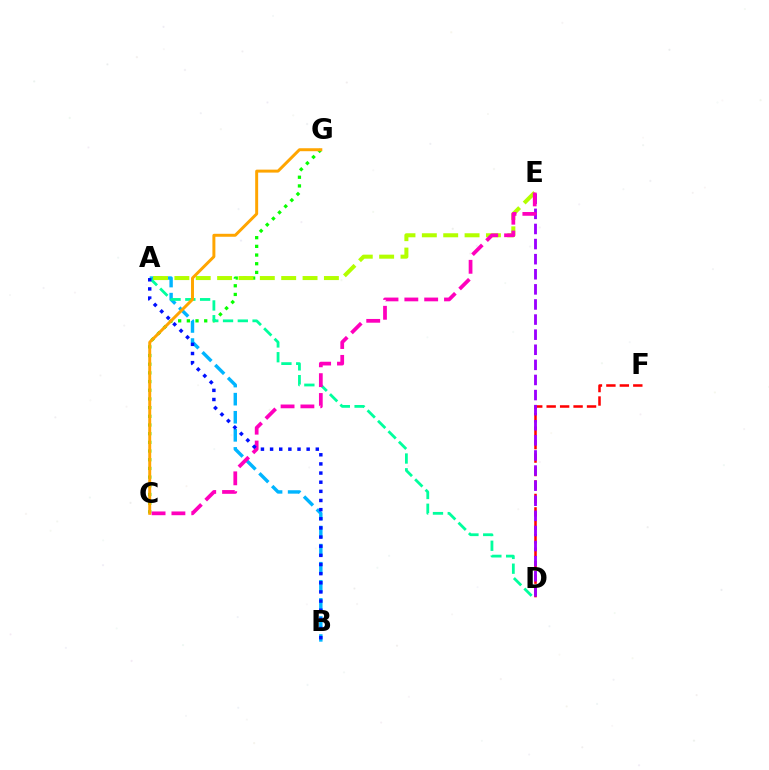{('A', 'B'): [{'color': '#00b5ff', 'line_style': 'dashed', 'thickness': 2.46}, {'color': '#0010ff', 'line_style': 'dotted', 'thickness': 2.48}], ('C', 'G'): [{'color': '#08ff00', 'line_style': 'dotted', 'thickness': 2.36}, {'color': '#ffa500', 'line_style': 'solid', 'thickness': 2.13}], ('A', 'E'): [{'color': '#b3ff00', 'line_style': 'dashed', 'thickness': 2.9}], ('D', 'F'): [{'color': '#ff0000', 'line_style': 'dashed', 'thickness': 1.83}], ('D', 'E'): [{'color': '#9b00ff', 'line_style': 'dashed', 'thickness': 2.05}], ('A', 'D'): [{'color': '#00ff9d', 'line_style': 'dashed', 'thickness': 2.01}], ('C', 'E'): [{'color': '#ff00bd', 'line_style': 'dashed', 'thickness': 2.69}]}